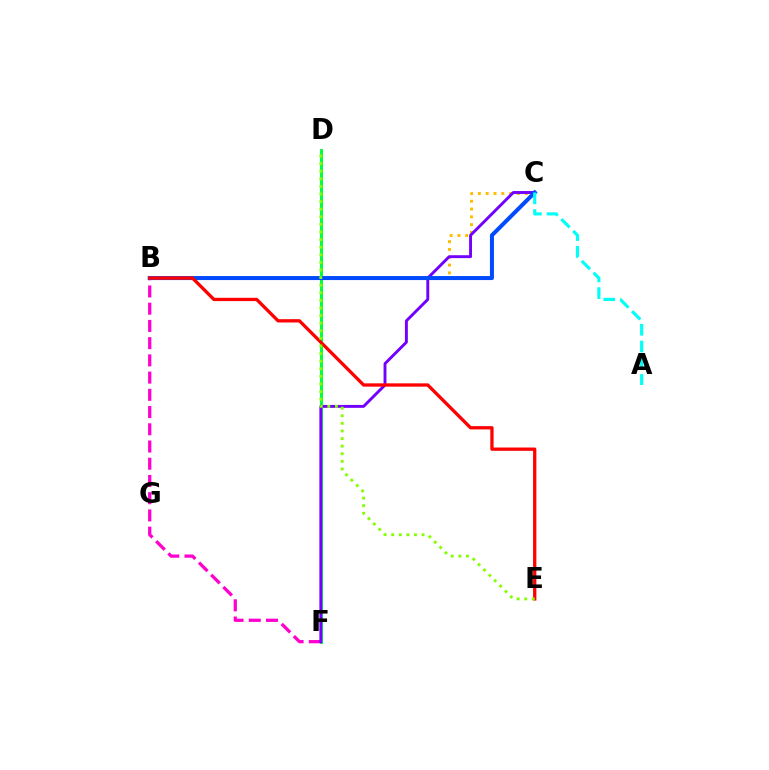{('D', 'F'): [{'color': '#00ff39', 'line_style': 'solid', 'thickness': 2.12}], ('B', 'F'): [{'color': '#ff00cf', 'line_style': 'dashed', 'thickness': 2.34}], ('B', 'C'): [{'color': '#ffbd00', 'line_style': 'dotted', 'thickness': 2.12}, {'color': '#004bff', 'line_style': 'solid', 'thickness': 2.89}], ('C', 'F'): [{'color': '#7200ff', 'line_style': 'solid', 'thickness': 2.09}], ('B', 'E'): [{'color': '#ff0000', 'line_style': 'solid', 'thickness': 2.38}], ('D', 'E'): [{'color': '#84ff00', 'line_style': 'dotted', 'thickness': 2.06}], ('A', 'C'): [{'color': '#00fff6', 'line_style': 'dashed', 'thickness': 2.27}]}